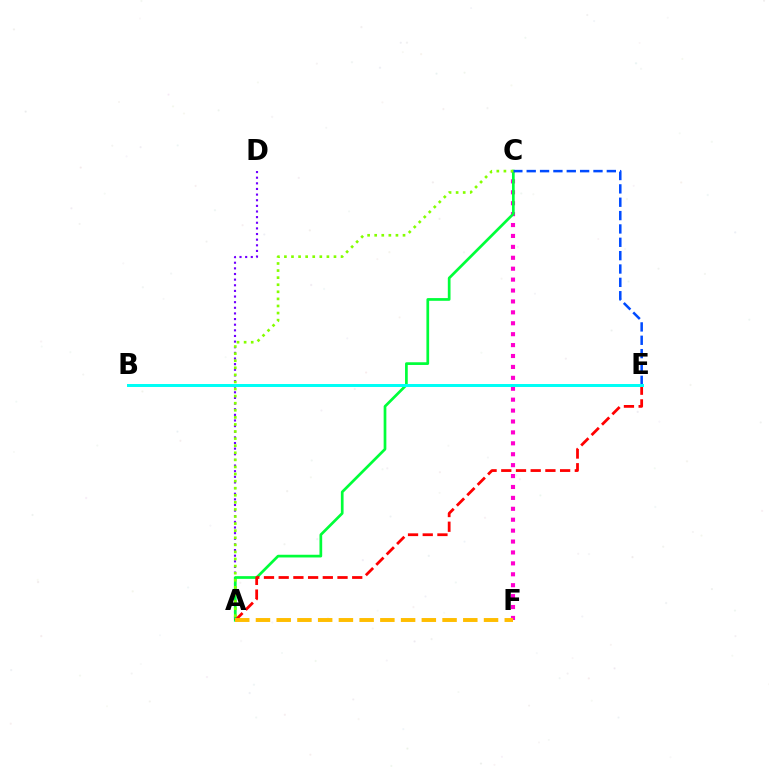{('C', 'F'): [{'color': '#ff00cf', 'line_style': 'dotted', 'thickness': 2.97}], ('A', 'D'): [{'color': '#7200ff', 'line_style': 'dotted', 'thickness': 1.53}], ('A', 'C'): [{'color': '#00ff39', 'line_style': 'solid', 'thickness': 1.95}, {'color': '#84ff00', 'line_style': 'dotted', 'thickness': 1.92}], ('C', 'E'): [{'color': '#004bff', 'line_style': 'dashed', 'thickness': 1.81}], ('A', 'E'): [{'color': '#ff0000', 'line_style': 'dashed', 'thickness': 2.0}], ('B', 'E'): [{'color': '#00fff6', 'line_style': 'solid', 'thickness': 2.14}], ('A', 'F'): [{'color': '#ffbd00', 'line_style': 'dashed', 'thickness': 2.82}]}